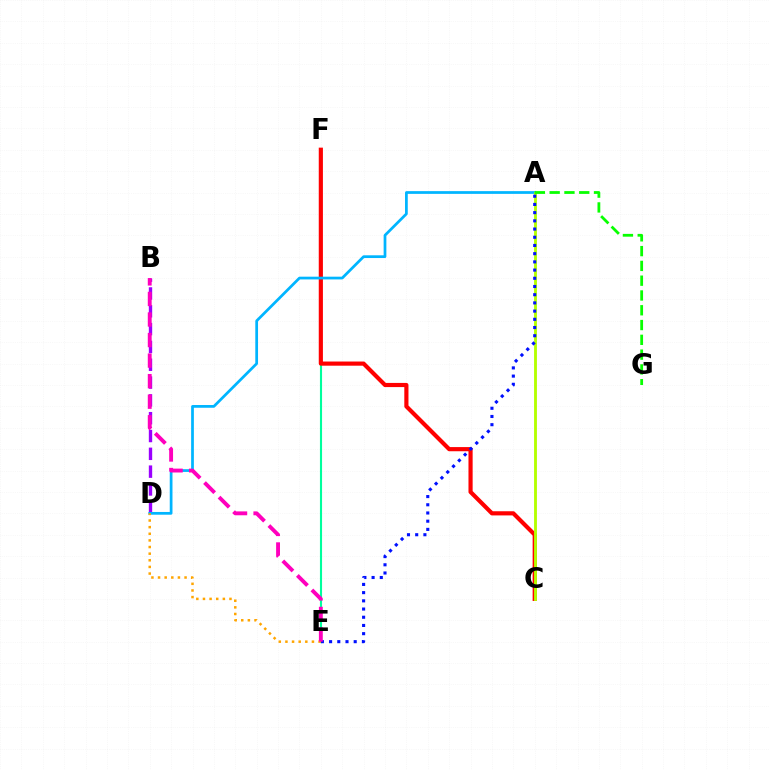{('E', 'F'): [{'color': '#00ff9d', 'line_style': 'solid', 'thickness': 1.52}], ('C', 'F'): [{'color': '#ff0000', 'line_style': 'solid', 'thickness': 3.0}], ('B', 'D'): [{'color': '#9b00ff', 'line_style': 'dashed', 'thickness': 2.42}], ('A', 'D'): [{'color': '#00b5ff', 'line_style': 'solid', 'thickness': 1.97}], ('A', 'C'): [{'color': '#b3ff00', 'line_style': 'solid', 'thickness': 2.06}], ('A', 'G'): [{'color': '#08ff00', 'line_style': 'dashed', 'thickness': 2.01}], ('A', 'E'): [{'color': '#0010ff', 'line_style': 'dotted', 'thickness': 2.23}], ('D', 'E'): [{'color': '#ffa500', 'line_style': 'dotted', 'thickness': 1.8}], ('B', 'E'): [{'color': '#ff00bd', 'line_style': 'dashed', 'thickness': 2.79}]}